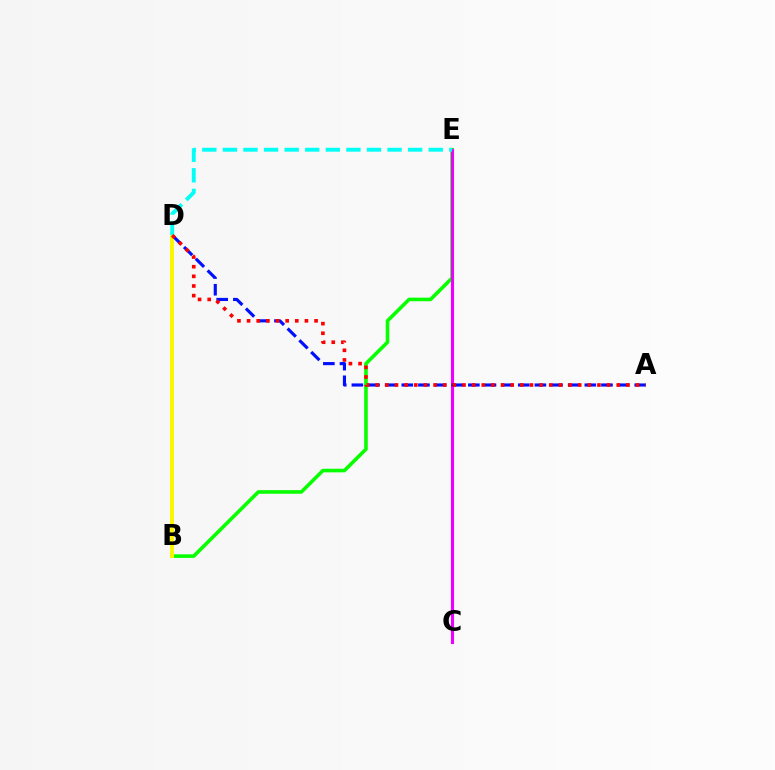{('B', 'E'): [{'color': '#08ff00', 'line_style': 'solid', 'thickness': 2.59}], ('C', 'E'): [{'color': '#ee00ff', 'line_style': 'solid', 'thickness': 2.23}], ('A', 'D'): [{'color': '#0010ff', 'line_style': 'dashed', 'thickness': 2.26}, {'color': '#ff0000', 'line_style': 'dotted', 'thickness': 2.62}], ('B', 'D'): [{'color': '#fcf500', 'line_style': 'solid', 'thickness': 2.84}], ('D', 'E'): [{'color': '#00fff6', 'line_style': 'dashed', 'thickness': 2.8}]}